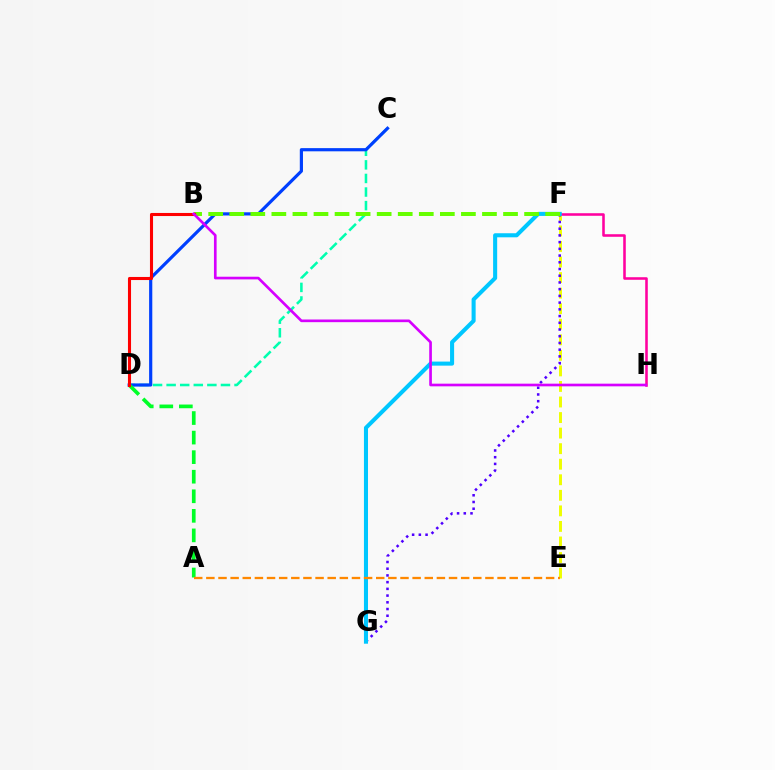{('E', 'F'): [{'color': '#eeff00', 'line_style': 'dashed', 'thickness': 2.11}], ('F', 'H'): [{'color': '#ff00a0', 'line_style': 'solid', 'thickness': 1.84}], ('F', 'G'): [{'color': '#4f00ff', 'line_style': 'dotted', 'thickness': 1.83}, {'color': '#00c7ff', 'line_style': 'solid', 'thickness': 2.92}], ('C', 'D'): [{'color': '#00ffaf', 'line_style': 'dashed', 'thickness': 1.85}, {'color': '#003fff', 'line_style': 'solid', 'thickness': 2.29}], ('B', 'F'): [{'color': '#66ff00', 'line_style': 'dashed', 'thickness': 2.86}], ('A', 'D'): [{'color': '#00ff27', 'line_style': 'dashed', 'thickness': 2.66}], ('B', 'D'): [{'color': '#ff0000', 'line_style': 'solid', 'thickness': 2.22}], ('B', 'H'): [{'color': '#d600ff', 'line_style': 'solid', 'thickness': 1.92}], ('A', 'E'): [{'color': '#ff8800', 'line_style': 'dashed', 'thickness': 1.65}]}